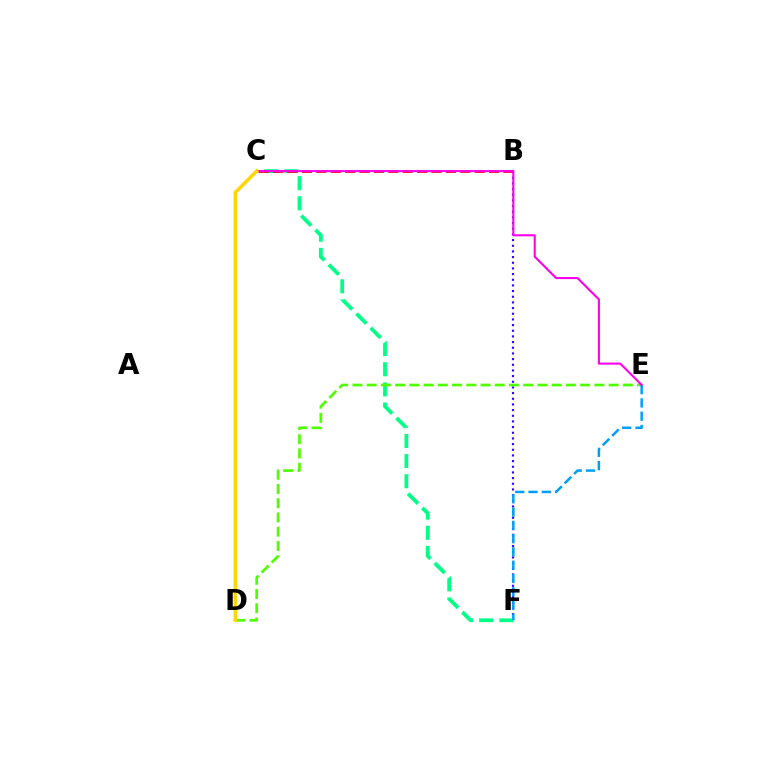{('B', 'F'): [{'color': '#3700ff', 'line_style': 'dotted', 'thickness': 1.54}], ('C', 'F'): [{'color': '#00ff86', 'line_style': 'dashed', 'thickness': 2.74}], ('D', 'E'): [{'color': '#4fff00', 'line_style': 'dashed', 'thickness': 1.93}], ('E', 'F'): [{'color': '#009eff', 'line_style': 'dashed', 'thickness': 1.8}], ('B', 'C'): [{'color': '#ff0000', 'line_style': 'dashed', 'thickness': 1.96}], ('C', 'E'): [{'color': '#ff00ed', 'line_style': 'solid', 'thickness': 1.51}], ('C', 'D'): [{'color': '#ffd500', 'line_style': 'solid', 'thickness': 2.46}]}